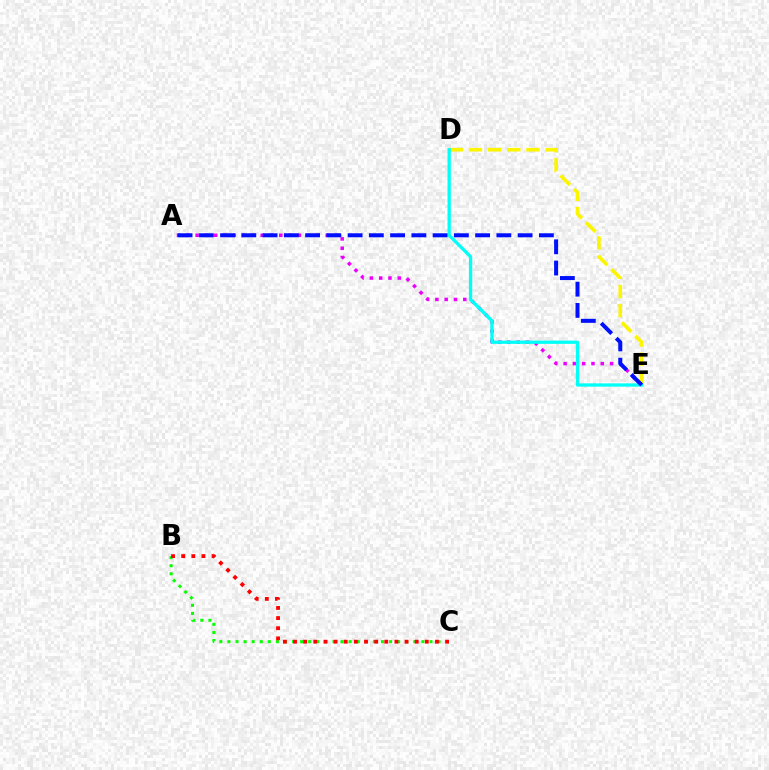{('D', 'E'): [{'color': '#fcf500', 'line_style': 'dashed', 'thickness': 2.6}, {'color': '#00fff6', 'line_style': 'solid', 'thickness': 2.37}], ('B', 'C'): [{'color': '#08ff00', 'line_style': 'dotted', 'thickness': 2.2}, {'color': '#ff0000', 'line_style': 'dotted', 'thickness': 2.75}], ('A', 'E'): [{'color': '#ee00ff', 'line_style': 'dotted', 'thickness': 2.53}, {'color': '#0010ff', 'line_style': 'dashed', 'thickness': 2.89}]}